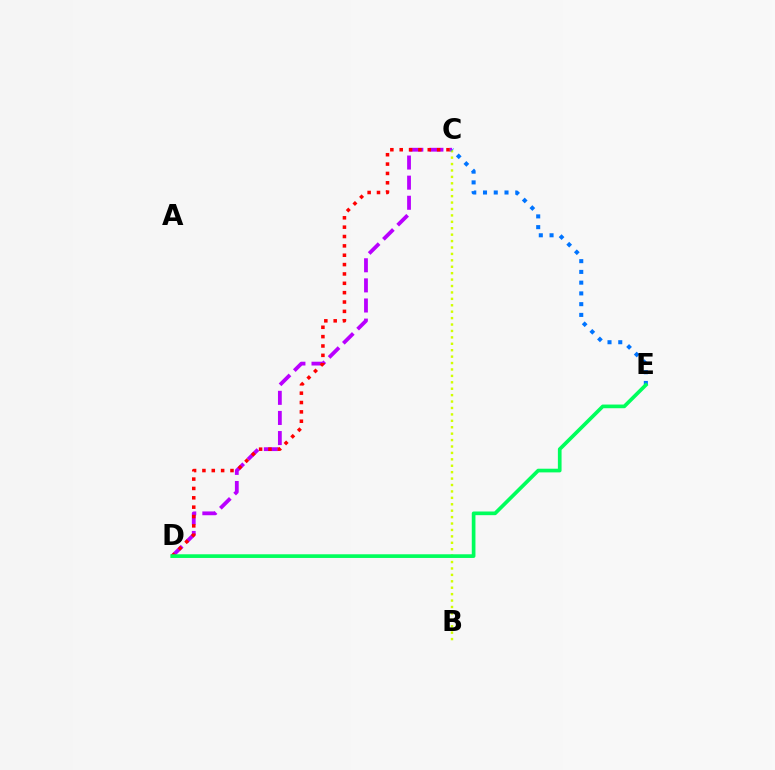{('C', 'D'): [{'color': '#b900ff', 'line_style': 'dashed', 'thickness': 2.73}, {'color': '#ff0000', 'line_style': 'dotted', 'thickness': 2.54}], ('B', 'C'): [{'color': '#d1ff00', 'line_style': 'dotted', 'thickness': 1.74}], ('C', 'E'): [{'color': '#0074ff', 'line_style': 'dotted', 'thickness': 2.92}], ('D', 'E'): [{'color': '#00ff5c', 'line_style': 'solid', 'thickness': 2.65}]}